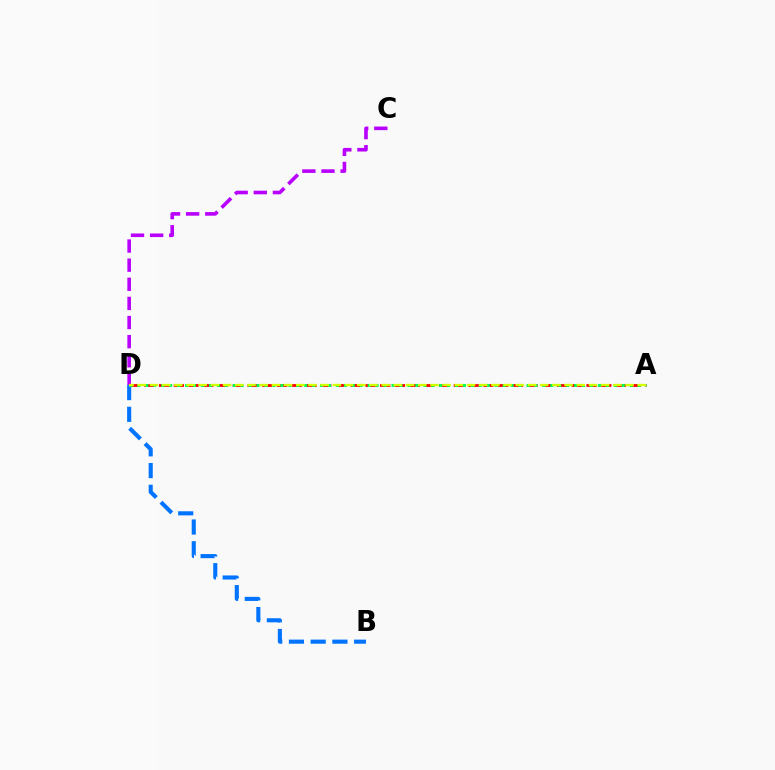{('B', 'D'): [{'color': '#0074ff', 'line_style': 'dashed', 'thickness': 2.95}], ('C', 'D'): [{'color': '#b900ff', 'line_style': 'dashed', 'thickness': 2.6}], ('A', 'D'): [{'color': '#ff0000', 'line_style': 'dashed', 'thickness': 2.0}, {'color': '#00ff5c', 'line_style': 'dotted', 'thickness': 2.16}, {'color': '#d1ff00', 'line_style': 'dashed', 'thickness': 1.66}]}